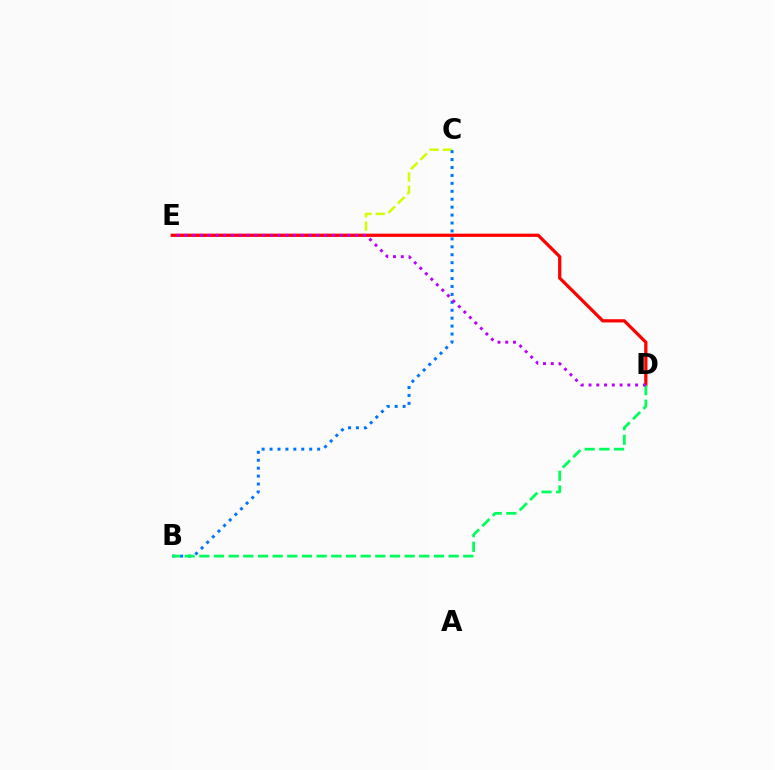{('C', 'E'): [{'color': '#d1ff00', 'line_style': 'dashed', 'thickness': 1.8}], ('B', 'C'): [{'color': '#0074ff', 'line_style': 'dotted', 'thickness': 2.15}], ('D', 'E'): [{'color': '#ff0000', 'line_style': 'solid', 'thickness': 2.33}, {'color': '#b900ff', 'line_style': 'dotted', 'thickness': 2.11}], ('B', 'D'): [{'color': '#00ff5c', 'line_style': 'dashed', 'thickness': 1.99}]}